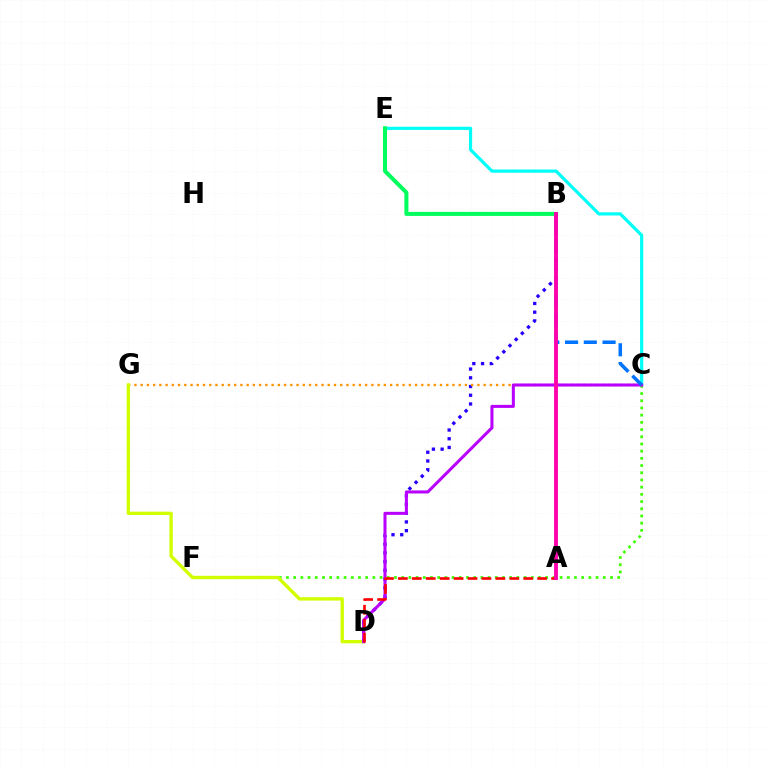{('B', 'D'): [{'color': '#2500ff', 'line_style': 'dotted', 'thickness': 2.37}], ('C', 'E'): [{'color': '#00fff6', 'line_style': 'solid', 'thickness': 2.31}], ('C', 'F'): [{'color': '#3dff00', 'line_style': 'dotted', 'thickness': 1.96}], ('C', 'G'): [{'color': '#ff9400', 'line_style': 'dotted', 'thickness': 1.69}], ('D', 'G'): [{'color': '#d1ff00', 'line_style': 'solid', 'thickness': 2.43}], ('C', 'D'): [{'color': '#b900ff', 'line_style': 'solid', 'thickness': 2.19}], ('B', 'C'): [{'color': '#0074ff', 'line_style': 'dashed', 'thickness': 2.55}], ('A', 'D'): [{'color': '#ff0000', 'line_style': 'dashed', 'thickness': 1.89}], ('B', 'E'): [{'color': '#00ff5c', 'line_style': 'solid', 'thickness': 2.91}], ('A', 'B'): [{'color': '#ff00ac', 'line_style': 'solid', 'thickness': 2.78}]}